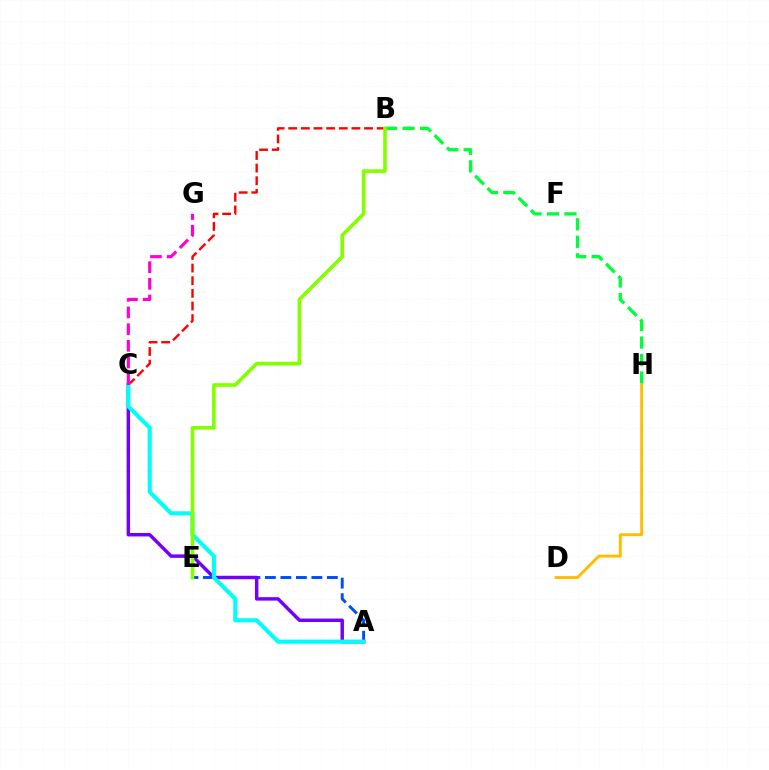{('A', 'E'): [{'color': '#004bff', 'line_style': 'dashed', 'thickness': 2.1}], ('A', 'C'): [{'color': '#7200ff', 'line_style': 'solid', 'thickness': 2.49}, {'color': '#00fff6', 'line_style': 'solid', 'thickness': 2.95}], ('B', 'C'): [{'color': '#ff0000', 'line_style': 'dashed', 'thickness': 1.72}], ('B', 'H'): [{'color': '#00ff39', 'line_style': 'dashed', 'thickness': 2.38}], ('D', 'H'): [{'color': '#ffbd00', 'line_style': 'solid', 'thickness': 2.1}], ('B', 'E'): [{'color': '#84ff00', 'line_style': 'solid', 'thickness': 2.62}], ('C', 'G'): [{'color': '#ff00cf', 'line_style': 'dashed', 'thickness': 2.27}]}